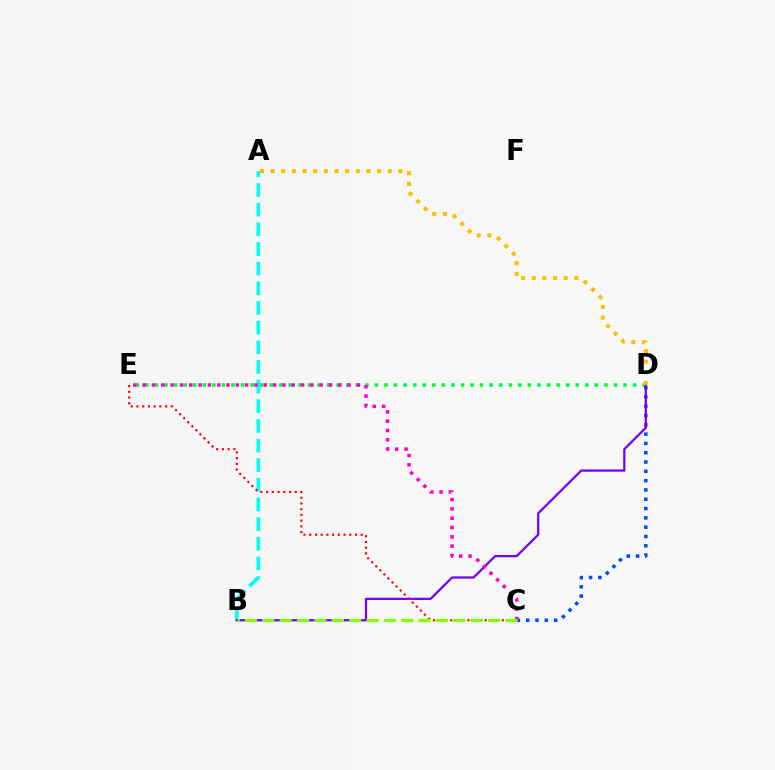{('D', 'E'): [{'color': '#00ff39', 'line_style': 'dotted', 'thickness': 2.6}], ('C', 'D'): [{'color': '#004bff', 'line_style': 'dotted', 'thickness': 2.53}], ('A', 'B'): [{'color': '#00fff6', 'line_style': 'dashed', 'thickness': 2.67}], ('B', 'D'): [{'color': '#7200ff', 'line_style': 'solid', 'thickness': 1.62}], ('C', 'E'): [{'color': '#ff00cf', 'line_style': 'dotted', 'thickness': 2.53}, {'color': '#ff0000', 'line_style': 'dotted', 'thickness': 1.56}], ('A', 'D'): [{'color': '#ffbd00', 'line_style': 'dotted', 'thickness': 2.9}], ('B', 'C'): [{'color': '#84ff00', 'line_style': 'dashed', 'thickness': 2.36}]}